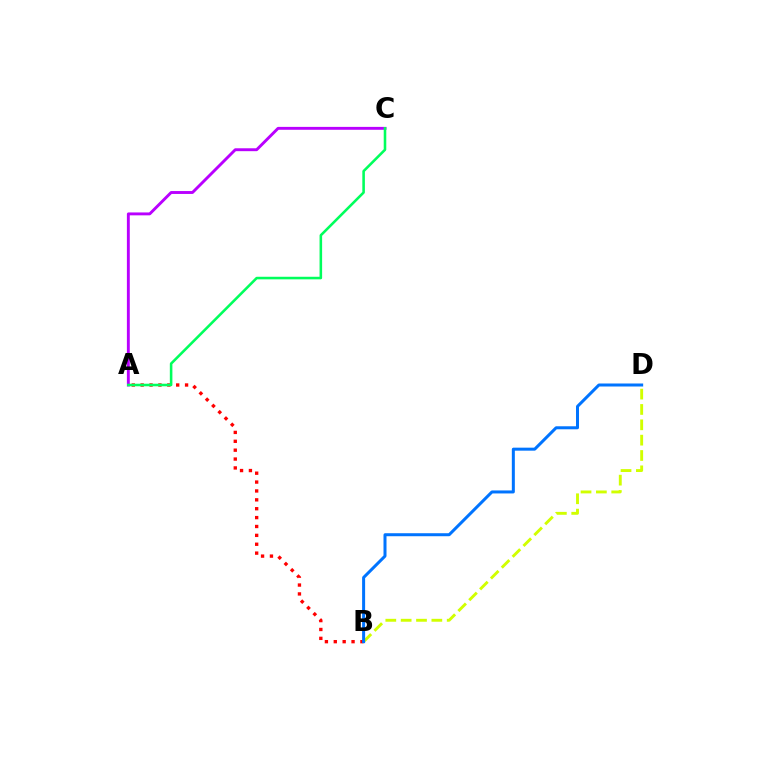{('A', 'B'): [{'color': '#ff0000', 'line_style': 'dotted', 'thickness': 2.41}], ('A', 'C'): [{'color': '#b900ff', 'line_style': 'solid', 'thickness': 2.08}, {'color': '#00ff5c', 'line_style': 'solid', 'thickness': 1.85}], ('B', 'D'): [{'color': '#d1ff00', 'line_style': 'dashed', 'thickness': 2.08}, {'color': '#0074ff', 'line_style': 'solid', 'thickness': 2.17}]}